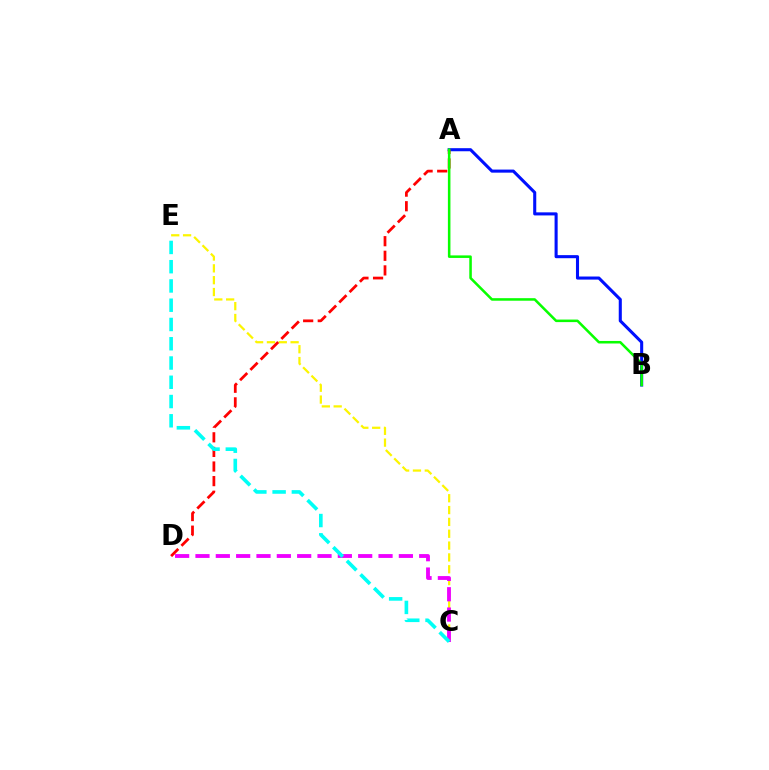{('C', 'E'): [{'color': '#fcf500', 'line_style': 'dashed', 'thickness': 1.61}, {'color': '#00fff6', 'line_style': 'dashed', 'thickness': 2.62}], ('C', 'D'): [{'color': '#ee00ff', 'line_style': 'dashed', 'thickness': 2.76}], ('A', 'B'): [{'color': '#0010ff', 'line_style': 'solid', 'thickness': 2.21}, {'color': '#08ff00', 'line_style': 'solid', 'thickness': 1.83}], ('A', 'D'): [{'color': '#ff0000', 'line_style': 'dashed', 'thickness': 1.98}]}